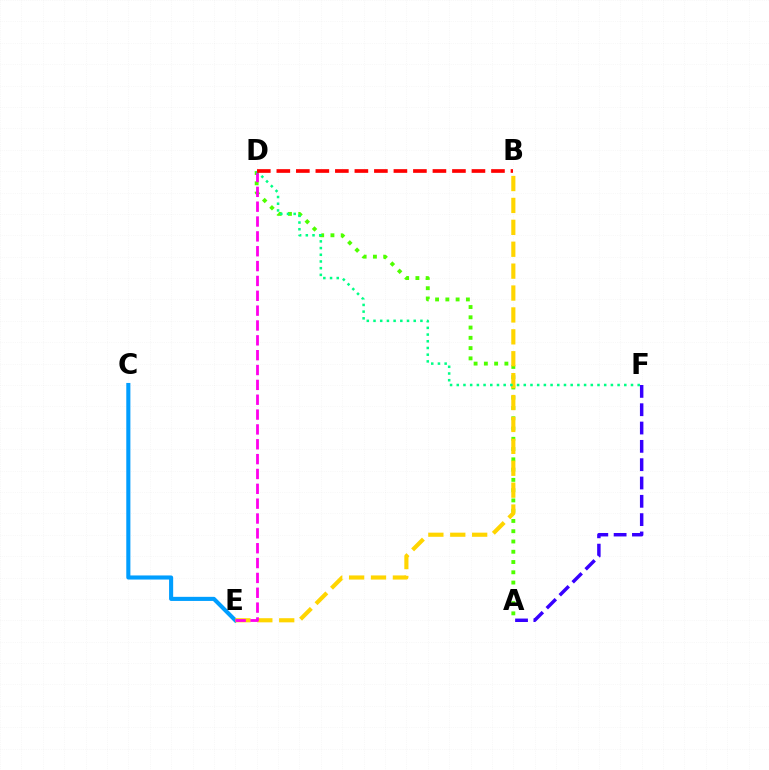{('C', 'E'): [{'color': '#009eff', 'line_style': 'solid', 'thickness': 2.95}], ('A', 'D'): [{'color': '#4fff00', 'line_style': 'dotted', 'thickness': 2.79}], ('B', 'E'): [{'color': '#ffd500', 'line_style': 'dashed', 'thickness': 2.98}], ('D', 'E'): [{'color': '#ff00ed', 'line_style': 'dashed', 'thickness': 2.02}], ('D', 'F'): [{'color': '#00ff86', 'line_style': 'dotted', 'thickness': 1.82}], ('A', 'F'): [{'color': '#3700ff', 'line_style': 'dashed', 'thickness': 2.49}], ('B', 'D'): [{'color': '#ff0000', 'line_style': 'dashed', 'thickness': 2.65}]}